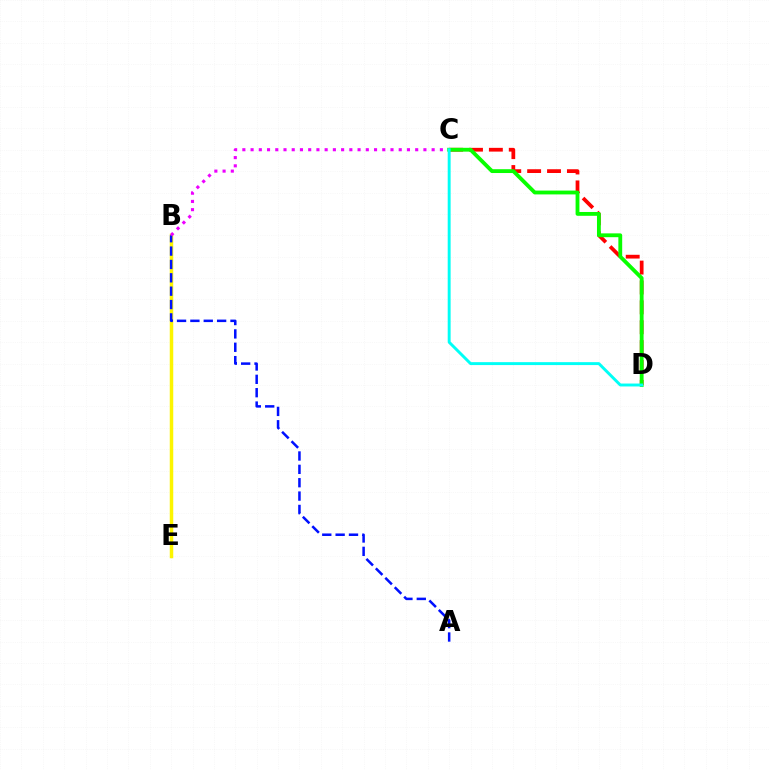{('B', 'E'): [{'color': '#fcf500', 'line_style': 'solid', 'thickness': 2.51}], ('C', 'D'): [{'color': '#ff0000', 'line_style': 'dashed', 'thickness': 2.7}, {'color': '#08ff00', 'line_style': 'solid', 'thickness': 2.76}, {'color': '#00fff6', 'line_style': 'solid', 'thickness': 2.11}], ('A', 'B'): [{'color': '#0010ff', 'line_style': 'dashed', 'thickness': 1.82}], ('B', 'C'): [{'color': '#ee00ff', 'line_style': 'dotted', 'thickness': 2.24}]}